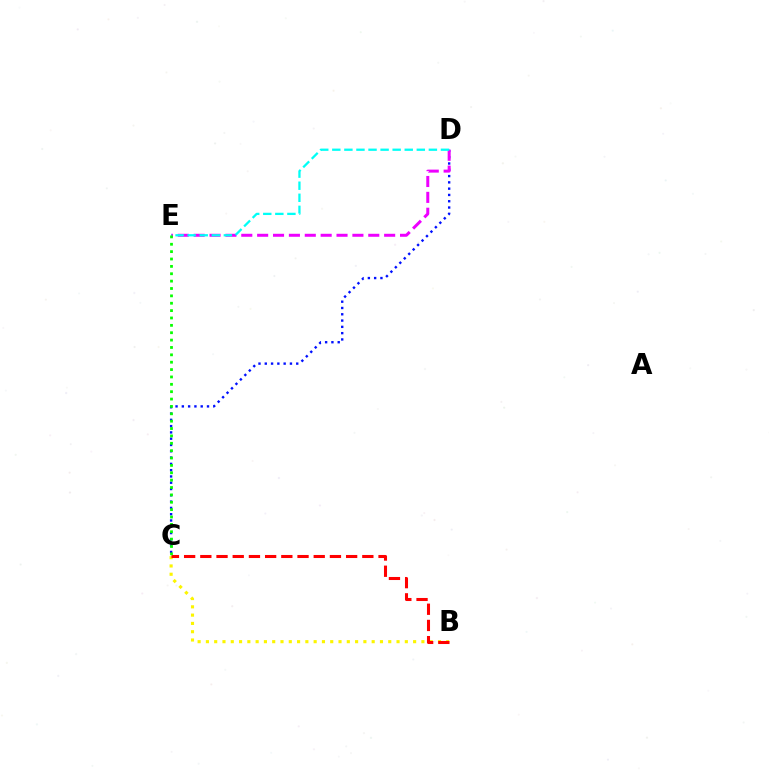{('C', 'D'): [{'color': '#0010ff', 'line_style': 'dotted', 'thickness': 1.71}], ('B', 'C'): [{'color': '#fcf500', 'line_style': 'dotted', 'thickness': 2.25}, {'color': '#ff0000', 'line_style': 'dashed', 'thickness': 2.2}], ('D', 'E'): [{'color': '#ee00ff', 'line_style': 'dashed', 'thickness': 2.16}, {'color': '#00fff6', 'line_style': 'dashed', 'thickness': 1.64}], ('C', 'E'): [{'color': '#08ff00', 'line_style': 'dotted', 'thickness': 2.0}]}